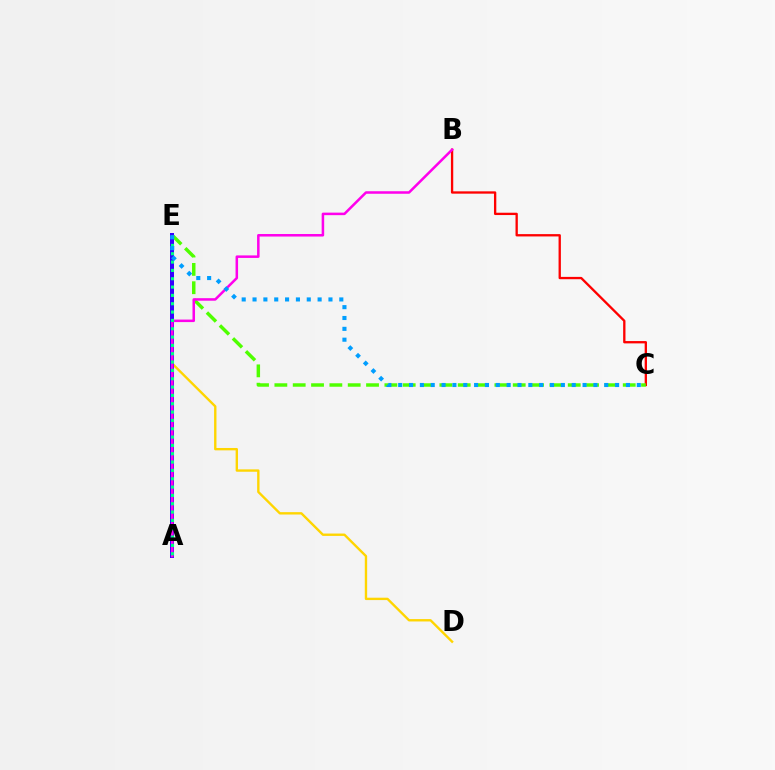{('B', 'C'): [{'color': '#ff0000', 'line_style': 'solid', 'thickness': 1.67}], ('D', 'E'): [{'color': '#ffd500', 'line_style': 'solid', 'thickness': 1.71}], ('C', 'E'): [{'color': '#4fff00', 'line_style': 'dashed', 'thickness': 2.49}, {'color': '#009eff', 'line_style': 'dotted', 'thickness': 2.95}], ('A', 'E'): [{'color': '#3700ff', 'line_style': 'solid', 'thickness': 2.88}, {'color': '#00ff86', 'line_style': 'dotted', 'thickness': 2.26}], ('A', 'B'): [{'color': '#ff00ed', 'line_style': 'solid', 'thickness': 1.82}]}